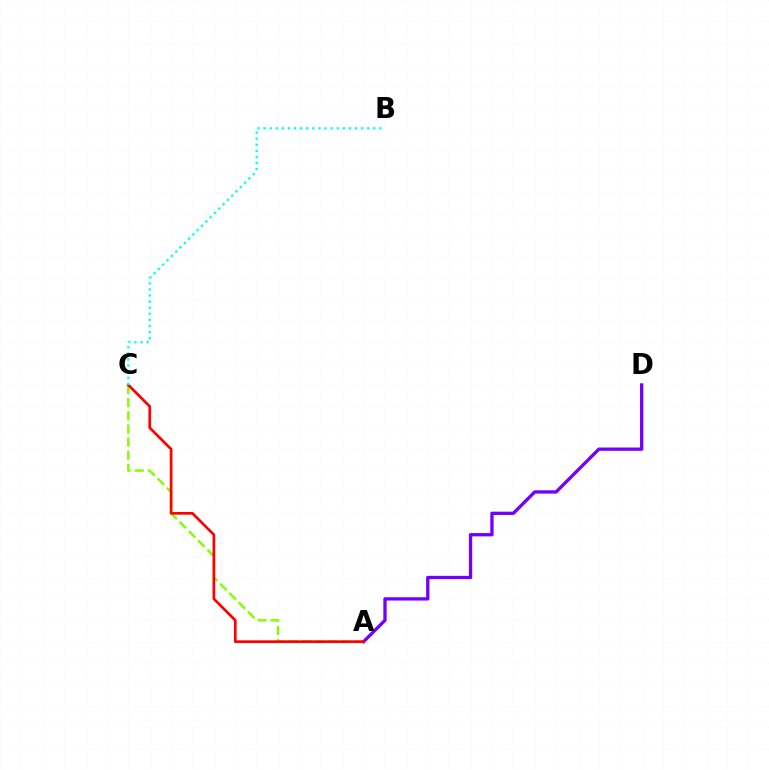{('A', 'C'): [{'color': '#84ff00', 'line_style': 'dashed', 'thickness': 1.78}, {'color': '#ff0000', 'line_style': 'solid', 'thickness': 1.94}], ('A', 'D'): [{'color': '#7200ff', 'line_style': 'solid', 'thickness': 2.38}], ('B', 'C'): [{'color': '#00fff6', 'line_style': 'dotted', 'thickness': 1.66}]}